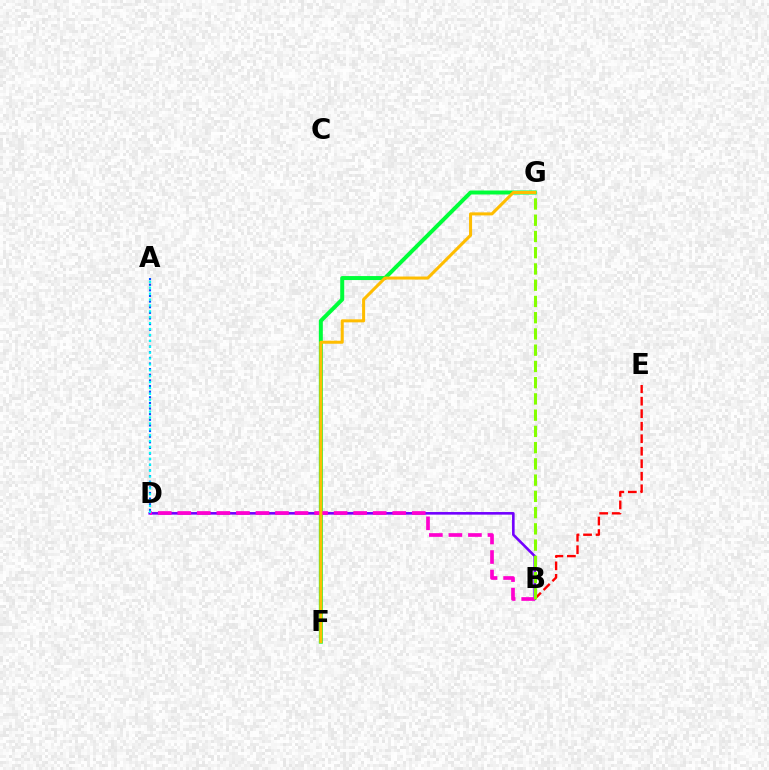{('A', 'D'): [{'color': '#004bff', 'line_style': 'dotted', 'thickness': 1.53}, {'color': '#00fff6', 'line_style': 'dotted', 'thickness': 1.6}], ('F', 'G'): [{'color': '#00ff39', 'line_style': 'solid', 'thickness': 2.87}, {'color': '#ffbd00', 'line_style': 'solid', 'thickness': 2.19}], ('B', 'E'): [{'color': '#ff0000', 'line_style': 'dashed', 'thickness': 1.7}], ('B', 'D'): [{'color': '#7200ff', 'line_style': 'solid', 'thickness': 1.87}, {'color': '#ff00cf', 'line_style': 'dashed', 'thickness': 2.65}], ('B', 'G'): [{'color': '#84ff00', 'line_style': 'dashed', 'thickness': 2.21}]}